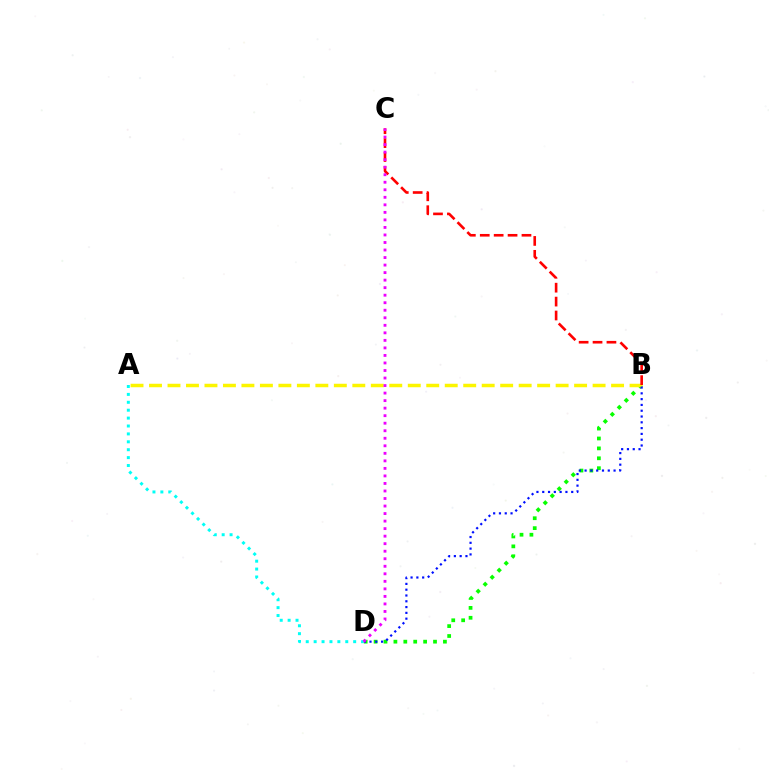{('B', 'D'): [{'color': '#08ff00', 'line_style': 'dotted', 'thickness': 2.69}, {'color': '#0010ff', 'line_style': 'dotted', 'thickness': 1.57}], ('A', 'B'): [{'color': '#fcf500', 'line_style': 'dashed', 'thickness': 2.51}], ('B', 'C'): [{'color': '#ff0000', 'line_style': 'dashed', 'thickness': 1.89}], ('A', 'D'): [{'color': '#00fff6', 'line_style': 'dotted', 'thickness': 2.15}], ('C', 'D'): [{'color': '#ee00ff', 'line_style': 'dotted', 'thickness': 2.05}]}